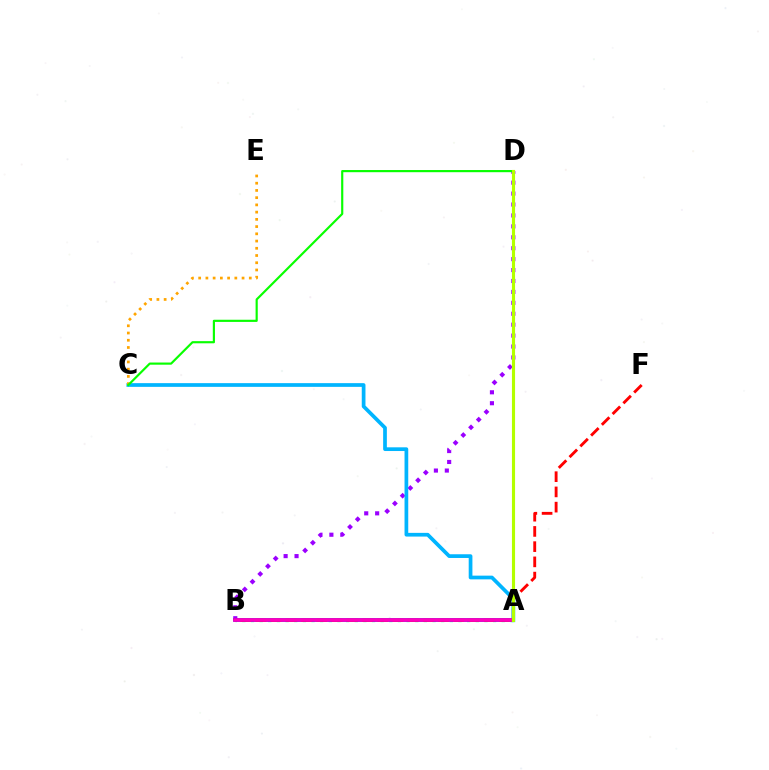{('B', 'D'): [{'color': '#9b00ff', 'line_style': 'dotted', 'thickness': 2.97}], ('A', 'C'): [{'color': '#00b5ff', 'line_style': 'solid', 'thickness': 2.67}], ('C', 'E'): [{'color': '#ffa500', 'line_style': 'dotted', 'thickness': 1.96}], ('A', 'B'): [{'color': '#00ff9d', 'line_style': 'dotted', 'thickness': 2.35}, {'color': '#0010ff', 'line_style': 'solid', 'thickness': 2.52}, {'color': '#ff00bd', 'line_style': 'solid', 'thickness': 2.63}], ('C', 'D'): [{'color': '#08ff00', 'line_style': 'solid', 'thickness': 1.56}], ('B', 'F'): [{'color': '#ff0000', 'line_style': 'dashed', 'thickness': 2.07}], ('A', 'D'): [{'color': '#b3ff00', 'line_style': 'solid', 'thickness': 2.25}]}